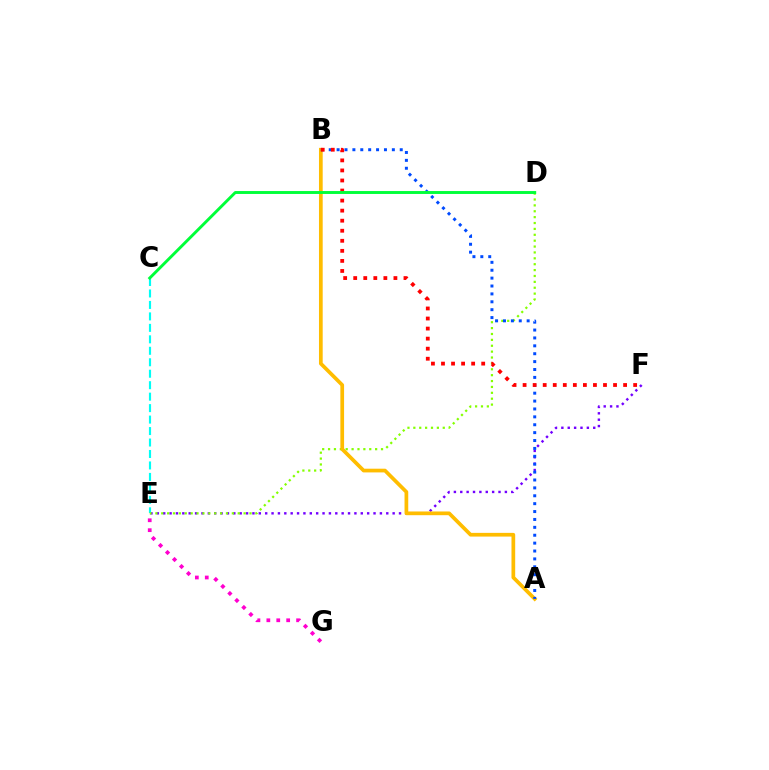{('E', 'F'): [{'color': '#7200ff', 'line_style': 'dotted', 'thickness': 1.73}], ('C', 'E'): [{'color': '#00fff6', 'line_style': 'dashed', 'thickness': 1.56}], ('E', 'G'): [{'color': '#ff00cf', 'line_style': 'dotted', 'thickness': 2.69}], ('D', 'E'): [{'color': '#84ff00', 'line_style': 'dotted', 'thickness': 1.6}], ('A', 'B'): [{'color': '#ffbd00', 'line_style': 'solid', 'thickness': 2.67}, {'color': '#004bff', 'line_style': 'dotted', 'thickness': 2.14}], ('B', 'F'): [{'color': '#ff0000', 'line_style': 'dotted', 'thickness': 2.73}], ('C', 'D'): [{'color': '#00ff39', 'line_style': 'solid', 'thickness': 2.1}]}